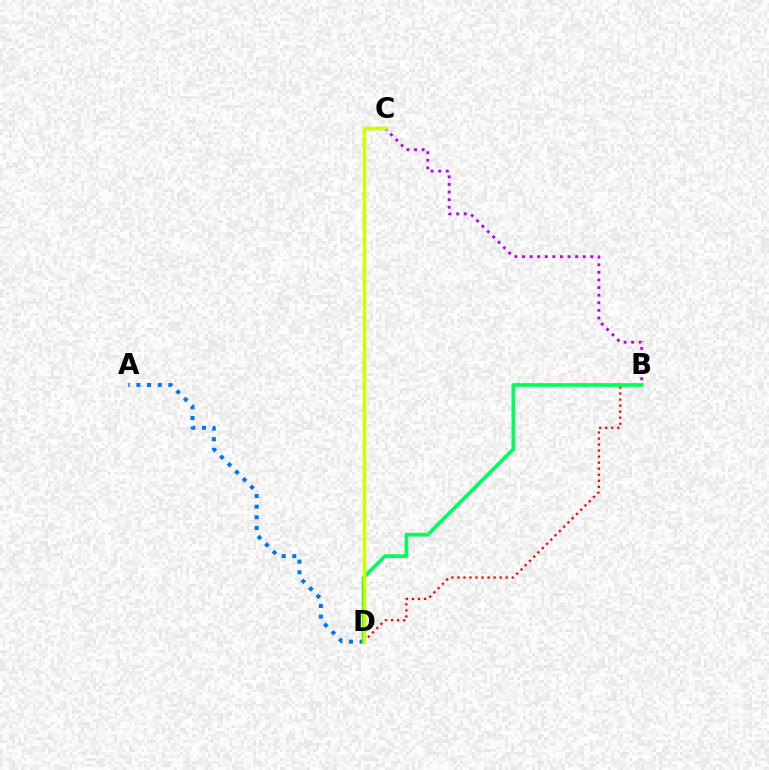{('B', 'C'): [{'color': '#b900ff', 'line_style': 'dotted', 'thickness': 2.06}], ('A', 'D'): [{'color': '#0074ff', 'line_style': 'dotted', 'thickness': 2.89}], ('B', 'D'): [{'color': '#ff0000', 'line_style': 'dotted', 'thickness': 1.64}, {'color': '#00ff5c', 'line_style': 'solid', 'thickness': 2.68}], ('C', 'D'): [{'color': '#d1ff00', 'line_style': 'solid', 'thickness': 2.52}]}